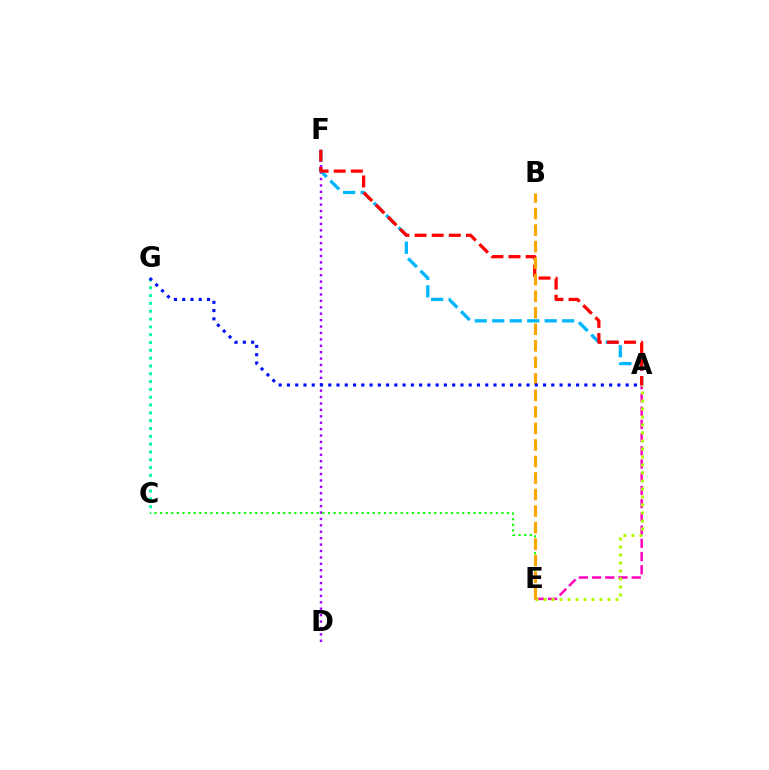{('D', 'F'): [{'color': '#9b00ff', 'line_style': 'dotted', 'thickness': 1.74}], ('A', 'E'): [{'color': '#ff00bd', 'line_style': 'dashed', 'thickness': 1.8}, {'color': '#b3ff00', 'line_style': 'dotted', 'thickness': 2.17}], ('A', 'F'): [{'color': '#00b5ff', 'line_style': 'dashed', 'thickness': 2.38}, {'color': '#ff0000', 'line_style': 'dashed', 'thickness': 2.33}], ('C', 'E'): [{'color': '#08ff00', 'line_style': 'dotted', 'thickness': 1.52}], ('C', 'G'): [{'color': '#00ff9d', 'line_style': 'dotted', 'thickness': 2.12}], ('B', 'E'): [{'color': '#ffa500', 'line_style': 'dashed', 'thickness': 2.25}], ('A', 'G'): [{'color': '#0010ff', 'line_style': 'dotted', 'thickness': 2.24}]}